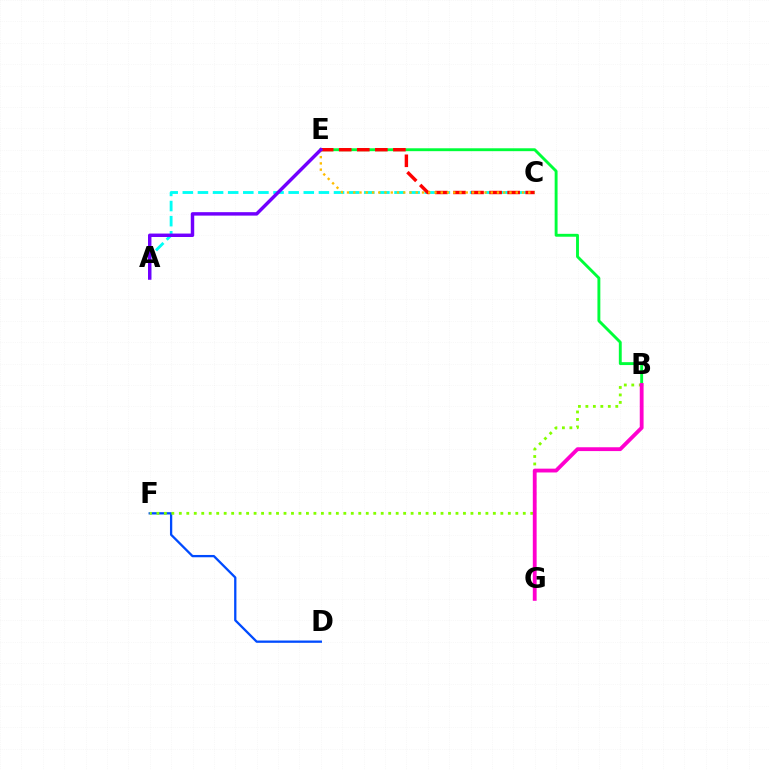{('D', 'F'): [{'color': '#004bff', 'line_style': 'solid', 'thickness': 1.65}], ('B', 'E'): [{'color': '#00ff39', 'line_style': 'solid', 'thickness': 2.08}], ('B', 'F'): [{'color': '#84ff00', 'line_style': 'dotted', 'thickness': 2.03}], ('A', 'C'): [{'color': '#00fff6', 'line_style': 'dashed', 'thickness': 2.05}], ('B', 'G'): [{'color': '#ff00cf', 'line_style': 'solid', 'thickness': 2.75}], ('C', 'E'): [{'color': '#ff0000', 'line_style': 'dashed', 'thickness': 2.45}, {'color': '#ffbd00', 'line_style': 'dotted', 'thickness': 1.7}], ('A', 'E'): [{'color': '#7200ff', 'line_style': 'solid', 'thickness': 2.48}]}